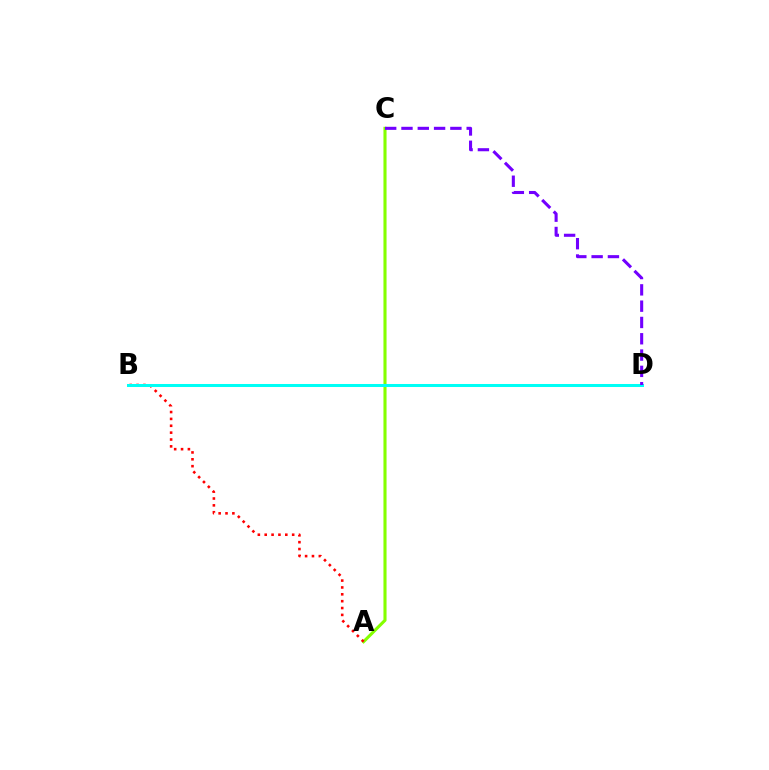{('A', 'C'): [{'color': '#84ff00', 'line_style': 'solid', 'thickness': 2.23}], ('A', 'B'): [{'color': '#ff0000', 'line_style': 'dotted', 'thickness': 1.87}], ('B', 'D'): [{'color': '#00fff6', 'line_style': 'solid', 'thickness': 2.17}], ('C', 'D'): [{'color': '#7200ff', 'line_style': 'dashed', 'thickness': 2.21}]}